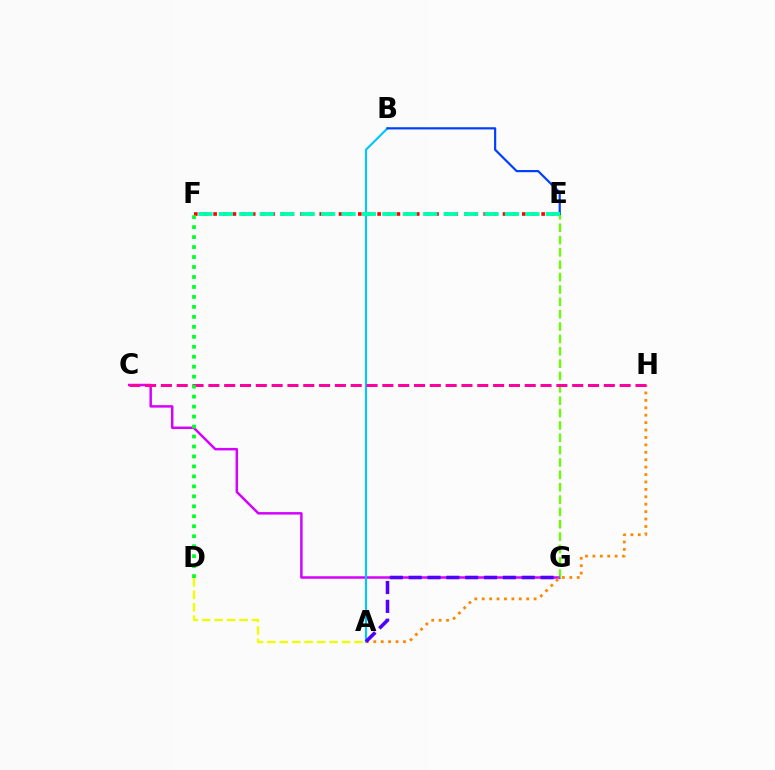{('C', 'G'): [{'color': '#d600ff', 'line_style': 'solid', 'thickness': 1.79}], ('E', 'G'): [{'color': '#66ff00', 'line_style': 'dashed', 'thickness': 1.68}], ('A', 'B'): [{'color': '#00c7ff', 'line_style': 'solid', 'thickness': 1.54}], ('A', 'H'): [{'color': '#ff8800', 'line_style': 'dotted', 'thickness': 2.01}], ('E', 'F'): [{'color': '#ff0000', 'line_style': 'dotted', 'thickness': 2.62}, {'color': '#00ffaf', 'line_style': 'dashed', 'thickness': 2.78}], ('B', 'E'): [{'color': '#003fff', 'line_style': 'solid', 'thickness': 1.58}], ('A', 'G'): [{'color': '#4f00ff', 'line_style': 'dashed', 'thickness': 2.56}], ('C', 'H'): [{'color': '#ff00a0', 'line_style': 'dashed', 'thickness': 2.15}], ('D', 'F'): [{'color': '#00ff27', 'line_style': 'dotted', 'thickness': 2.71}], ('A', 'D'): [{'color': '#eeff00', 'line_style': 'dashed', 'thickness': 1.69}]}